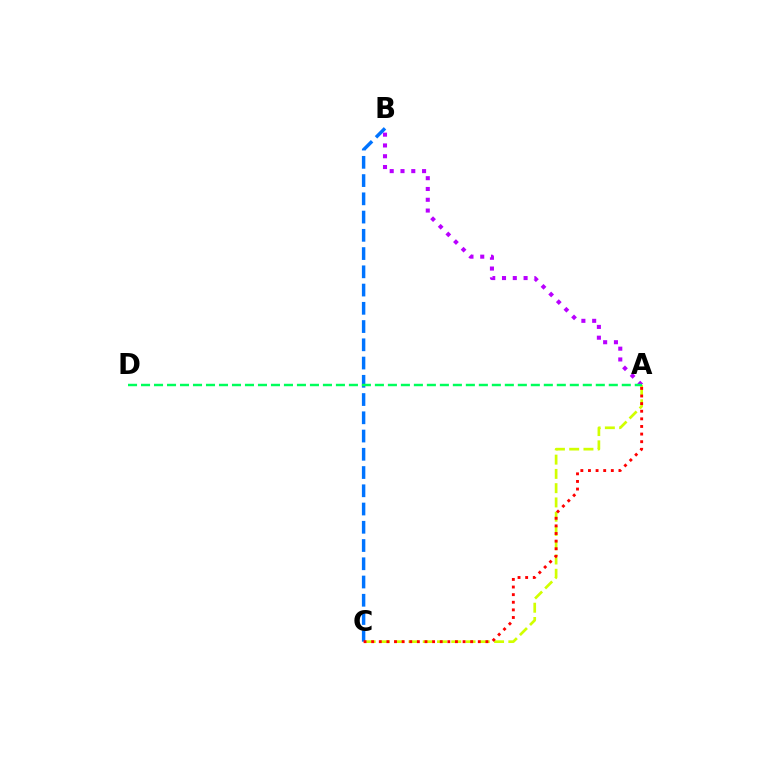{('B', 'C'): [{'color': '#0074ff', 'line_style': 'dashed', 'thickness': 2.48}], ('A', 'C'): [{'color': '#d1ff00', 'line_style': 'dashed', 'thickness': 1.94}, {'color': '#ff0000', 'line_style': 'dotted', 'thickness': 2.07}], ('A', 'B'): [{'color': '#b900ff', 'line_style': 'dotted', 'thickness': 2.93}], ('A', 'D'): [{'color': '#00ff5c', 'line_style': 'dashed', 'thickness': 1.77}]}